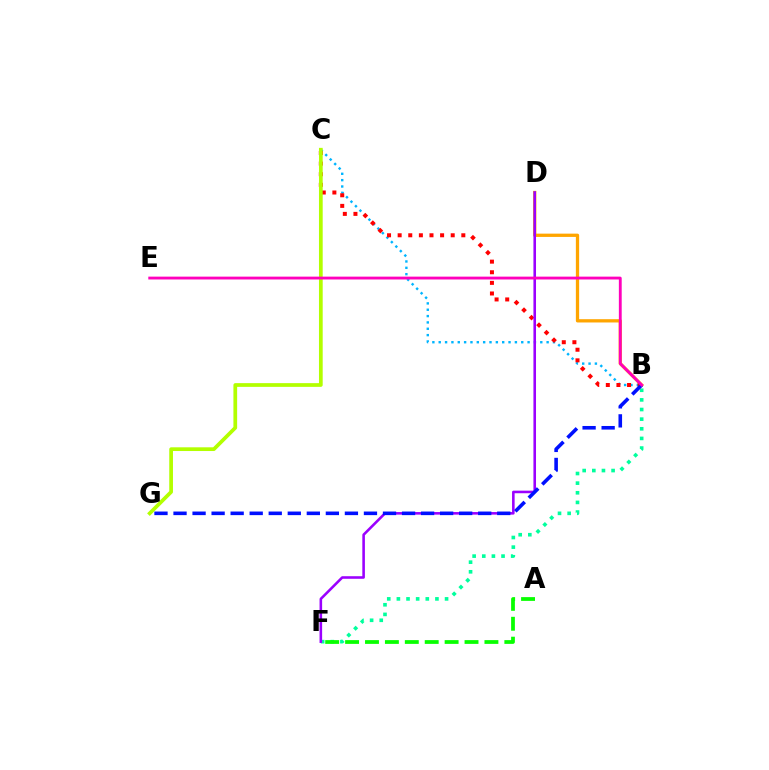{('B', 'F'): [{'color': '#00ff9d', 'line_style': 'dotted', 'thickness': 2.62}], ('B', 'D'): [{'color': '#ffa500', 'line_style': 'solid', 'thickness': 2.36}], ('B', 'C'): [{'color': '#00b5ff', 'line_style': 'dotted', 'thickness': 1.72}, {'color': '#ff0000', 'line_style': 'dotted', 'thickness': 2.88}], ('A', 'F'): [{'color': '#08ff00', 'line_style': 'dashed', 'thickness': 2.7}], ('D', 'F'): [{'color': '#9b00ff', 'line_style': 'solid', 'thickness': 1.86}], ('C', 'G'): [{'color': '#b3ff00', 'line_style': 'solid', 'thickness': 2.68}], ('B', 'G'): [{'color': '#0010ff', 'line_style': 'dashed', 'thickness': 2.59}], ('B', 'E'): [{'color': '#ff00bd', 'line_style': 'solid', 'thickness': 2.05}]}